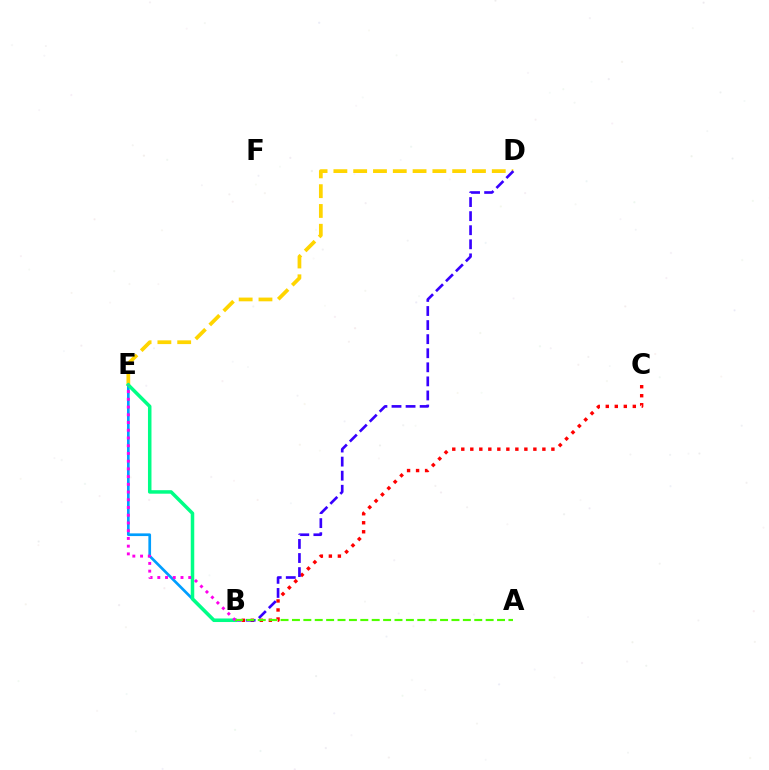{('B', 'C'): [{'color': '#ff0000', 'line_style': 'dotted', 'thickness': 2.45}], ('D', 'E'): [{'color': '#ffd500', 'line_style': 'dashed', 'thickness': 2.69}], ('B', 'E'): [{'color': '#009eff', 'line_style': 'solid', 'thickness': 1.94}, {'color': '#00ff86', 'line_style': 'solid', 'thickness': 2.52}, {'color': '#ff00ed', 'line_style': 'dotted', 'thickness': 2.1}], ('B', 'D'): [{'color': '#3700ff', 'line_style': 'dashed', 'thickness': 1.91}], ('A', 'B'): [{'color': '#4fff00', 'line_style': 'dashed', 'thickness': 1.55}]}